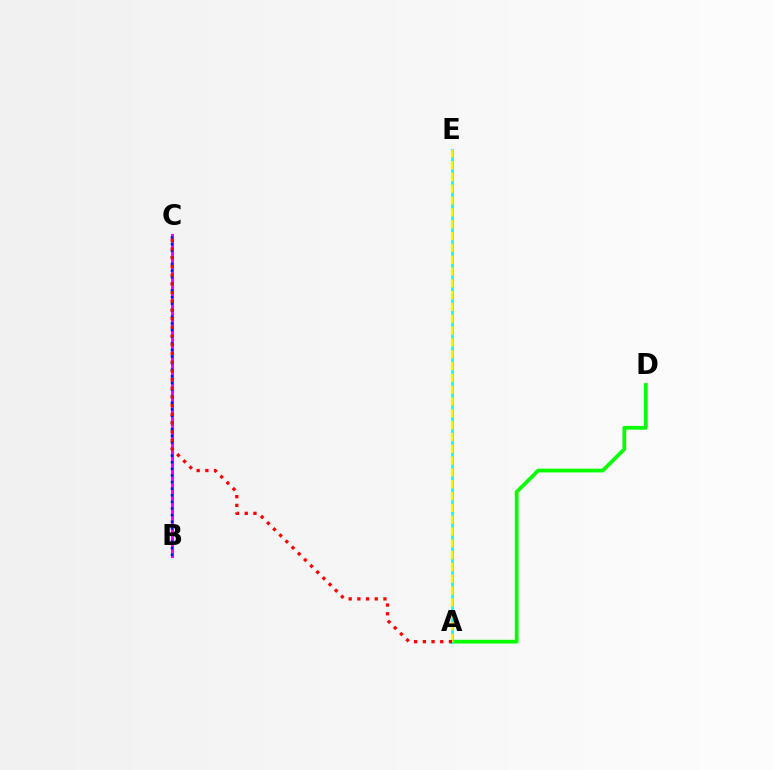{('B', 'C'): [{'color': '#ee00ff', 'line_style': 'solid', 'thickness': 2.15}, {'color': '#0010ff', 'line_style': 'dotted', 'thickness': 1.8}], ('A', 'D'): [{'color': '#08ff00', 'line_style': 'solid', 'thickness': 2.71}], ('A', 'E'): [{'color': '#00fff6', 'line_style': 'solid', 'thickness': 1.89}, {'color': '#fcf500', 'line_style': 'dashed', 'thickness': 1.61}], ('A', 'C'): [{'color': '#ff0000', 'line_style': 'dotted', 'thickness': 2.36}]}